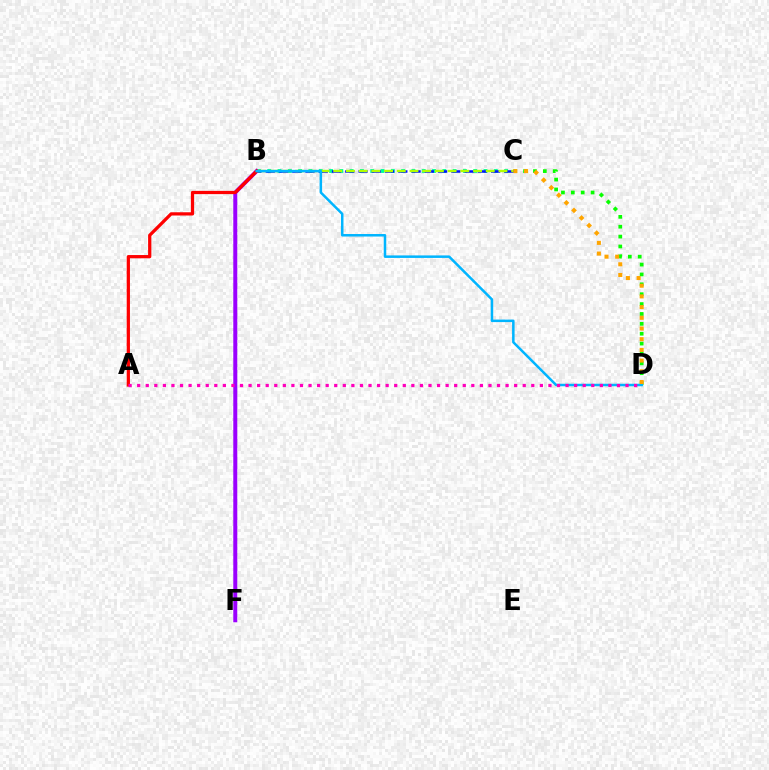{('B', 'C'): [{'color': '#00ff9d', 'line_style': 'dotted', 'thickness': 2.8}, {'color': '#0010ff', 'line_style': 'dashed', 'thickness': 1.8}, {'color': '#b3ff00', 'line_style': 'dashed', 'thickness': 1.73}], ('C', 'D'): [{'color': '#08ff00', 'line_style': 'dotted', 'thickness': 2.68}, {'color': '#ffa500', 'line_style': 'dotted', 'thickness': 2.91}], ('B', 'F'): [{'color': '#9b00ff', 'line_style': 'solid', 'thickness': 2.87}], ('A', 'B'): [{'color': '#ff0000', 'line_style': 'solid', 'thickness': 2.34}], ('B', 'D'): [{'color': '#00b5ff', 'line_style': 'solid', 'thickness': 1.81}], ('A', 'D'): [{'color': '#ff00bd', 'line_style': 'dotted', 'thickness': 2.33}]}